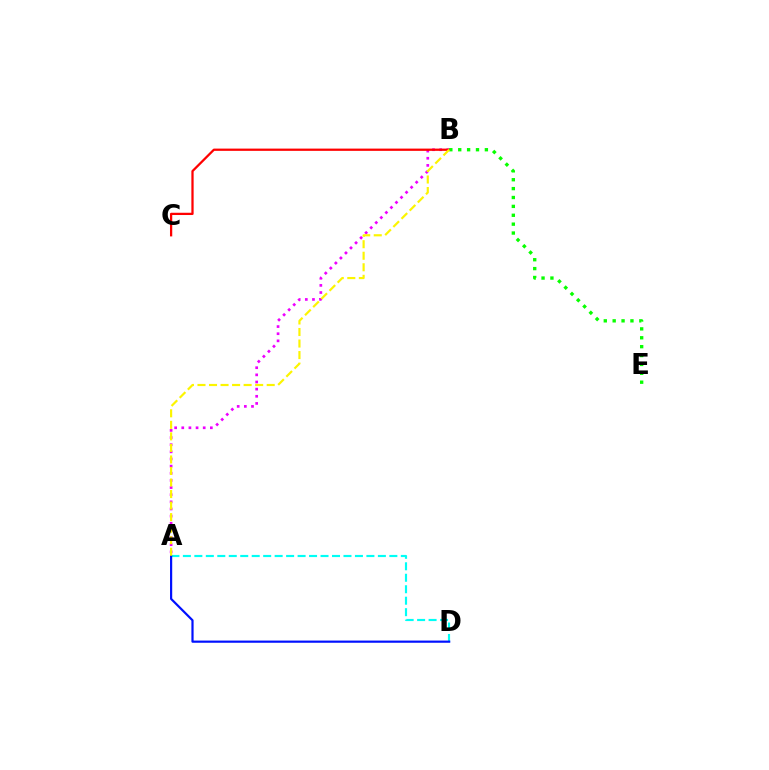{('A', 'D'): [{'color': '#00fff6', 'line_style': 'dashed', 'thickness': 1.56}, {'color': '#0010ff', 'line_style': 'solid', 'thickness': 1.58}], ('A', 'B'): [{'color': '#ee00ff', 'line_style': 'dotted', 'thickness': 1.94}, {'color': '#fcf500', 'line_style': 'dashed', 'thickness': 1.57}], ('B', 'C'): [{'color': '#ff0000', 'line_style': 'solid', 'thickness': 1.63}], ('B', 'E'): [{'color': '#08ff00', 'line_style': 'dotted', 'thickness': 2.41}]}